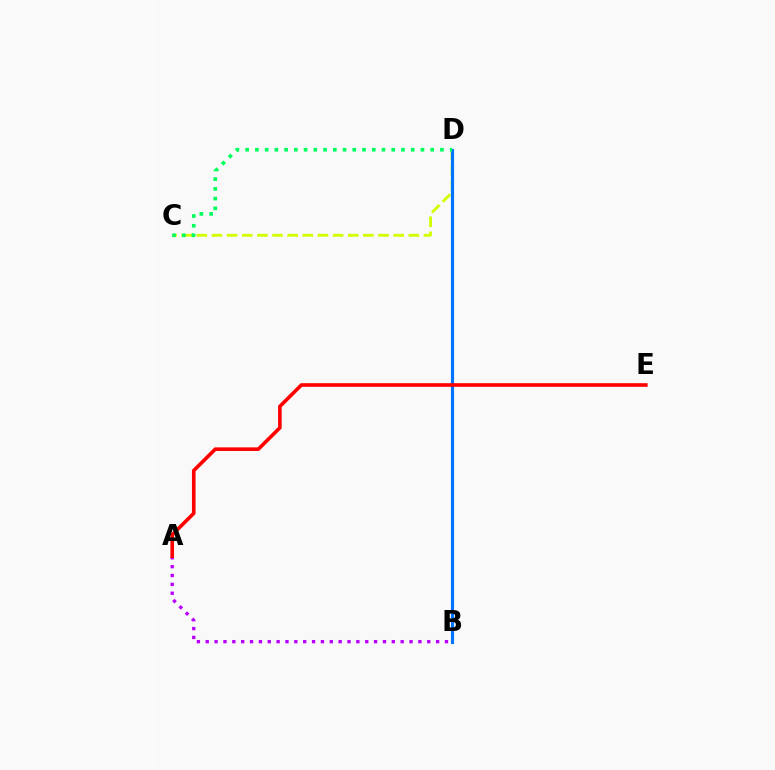{('C', 'D'): [{'color': '#d1ff00', 'line_style': 'dashed', 'thickness': 2.06}, {'color': '#00ff5c', 'line_style': 'dotted', 'thickness': 2.65}], ('B', 'D'): [{'color': '#0074ff', 'line_style': 'solid', 'thickness': 2.25}], ('A', 'B'): [{'color': '#b900ff', 'line_style': 'dotted', 'thickness': 2.41}], ('A', 'E'): [{'color': '#ff0000', 'line_style': 'solid', 'thickness': 2.6}]}